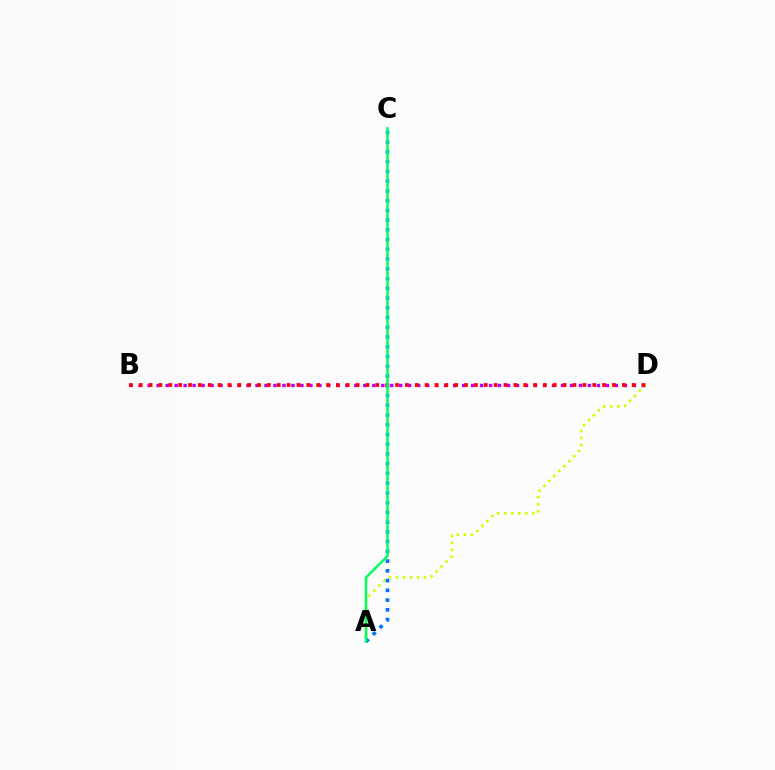{('A', 'D'): [{'color': '#d1ff00', 'line_style': 'dotted', 'thickness': 1.91}], ('A', 'C'): [{'color': '#0074ff', 'line_style': 'dotted', 'thickness': 2.65}, {'color': '#00ff5c', 'line_style': 'solid', 'thickness': 1.79}], ('B', 'D'): [{'color': '#b900ff', 'line_style': 'dotted', 'thickness': 2.44}, {'color': '#ff0000', 'line_style': 'dotted', 'thickness': 2.68}]}